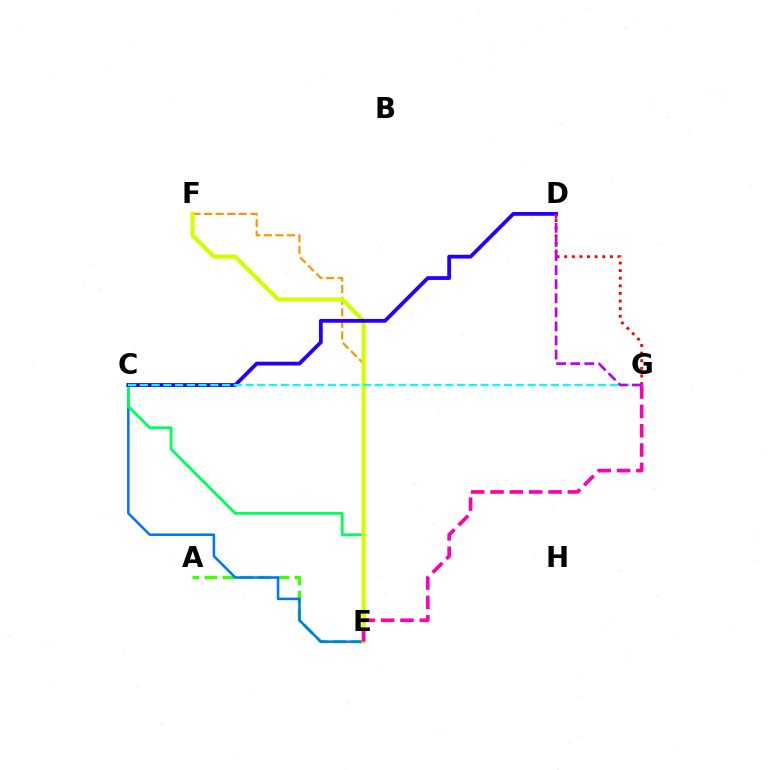{('A', 'E'): [{'color': '#3dff00', 'line_style': 'dashed', 'thickness': 2.45}], ('E', 'F'): [{'color': '#ff9400', 'line_style': 'dashed', 'thickness': 1.57}, {'color': '#d1ff00', 'line_style': 'solid', 'thickness': 2.96}], ('C', 'E'): [{'color': '#0074ff', 'line_style': 'solid', 'thickness': 1.81}, {'color': '#00ff5c', 'line_style': 'solid', 'thickness': 2.04}], ('D', 'G'): [{'color': '#ff0000', 'line_style': 'dotted', 'thickness': 2.07}, {'color': '#b900ff', 'line_style': 'dashed', 'thickness': 1.91}], ('C', 'D'): [{'color': '#2500ff', 'line_style': 'solid', 'thickness': 2.73}], ('E', 'G'): [{'color': '#ff00ac', 'line_style': 'dashed', 'thickness': 2.63}], ('C', 'G'): [{'color': '#00fff6', 'line_style': 'dashed', 'thickness': 1.6}]}